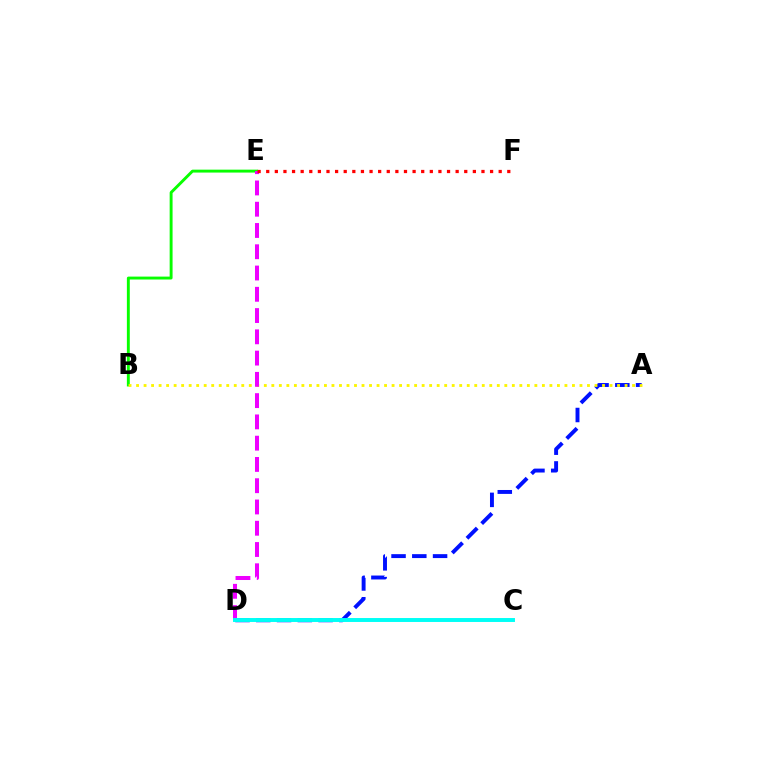{('A', 'D'): [{'color': '#0010ff', 'line_style': 'dashed', 'thickness': 2.82}], ('B', 'E'): [{'color': '#08ff00', 'line_style': 'solid', 'thickness': 2.09}], ('A', 'B'): [{'color': '#fcf500', 'line_style': 'dotted', 'thickness': 2.04}], ('D', 'E'): [{'color': '#ee00ff', 'line_style': 'dashed', 'thickness': 2.89}], ('C', 'D'): [{'color': '#00fff6', 'line_style': 'solid', 'thickness': 2.84}], ('E', 'F'): [{'color': '#ff0000', 'line_style': 'dotted', 'thickness': 2.34}]}